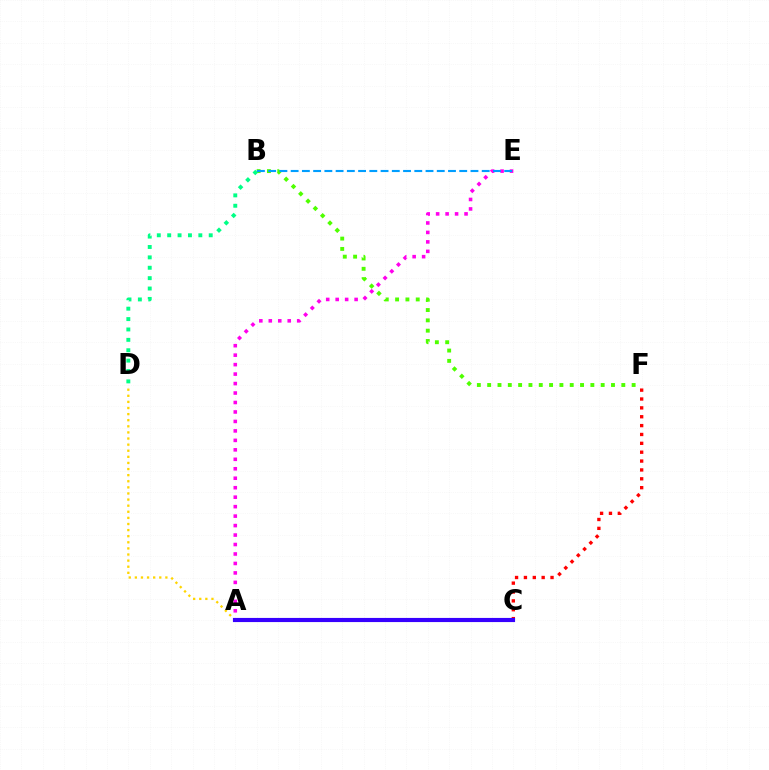{('B', 'F'): [{'color': '#4fff00', 'line_style': 'dotted', 'thickness': 2.8}], ('A', 'E'): [{'color': '#ff00ed', 'line_style': 'dotted', 'thickness': 2.57}], ('C', 'F'): [{'color': '#ff0000', 'line_style': 'dotted', 'thickness': 2.41}], ('A', 'D'): [{'color': '#ffd500', 'line_style': 'dotted', 'thickness': 1.66}], ('B', 'E'): [{'color': '#009eff', 'line_style': 'dashed', 'thickness': 1.53}], ('A', 'C'): [{'color': '#3700ff', 'line_style': 'solid', 'thickness': 2.98}], ('B', 'D'): [{'color': '#00ff86', 'line_style': 'dotted', 'thickness': 2.82}]}